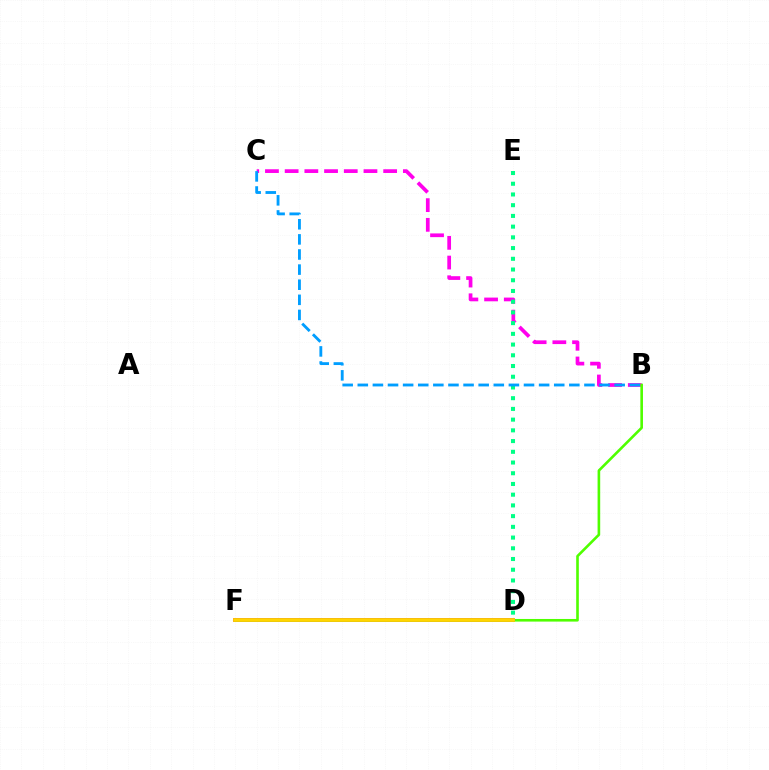{('D', 'F'): [{'color': '#ff0000', 'line_style': 'solid', 'thickness': 2.58}, {'color': '#3700ff', 'line_style': 'solid', 'thickness': 1.74}, {'color': '#ffd500', 'line_style': 'solid', 'thickness': 2.69}], ('B', 'C'): [{'color': '#ff00ed', 'line_style': 'dashed', 'thickness': 2.68}, {'color': '#009eff', 'line_style': 'dashed', 'thickness': 2.05}], ('D', 'E'): [{'color': '#00ff86', 'line_style': 'dotted', 'thickness': 2.91}], ('B', 'F'): [{'color': '#4fff00', 'line_style': 'solid', 'thickness': 1.89}]}